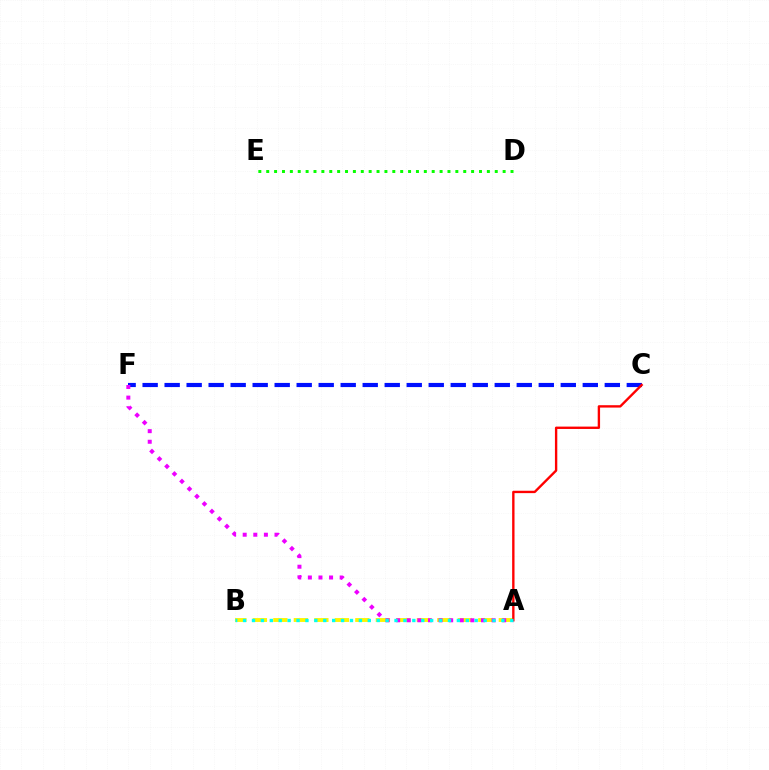{('A', 'B'): [{'color': '#fcf500', 'line_style': 'dashed', 'thickness': 2.78}, {'color': '#00fff6', 'line_style': 'dotted', 'thickness': 2.42}], ('C', 'F'): [{'color': '#0010ff', 'line_style': 'dashed', 'thickness': 2.99}], ('A', 'F'): [{'color': '#ee00ff', 'line_style': 'dotted', 'thickness': 2.88}], ('A', 'C'): [{'color': '#ff0000', 'line_style': 'solid', 'thickness': 1.71}], ('D', 'E'): [{'color': '#08ff00', 'line_style': 'dotted', 'thickness': 2.14}]}